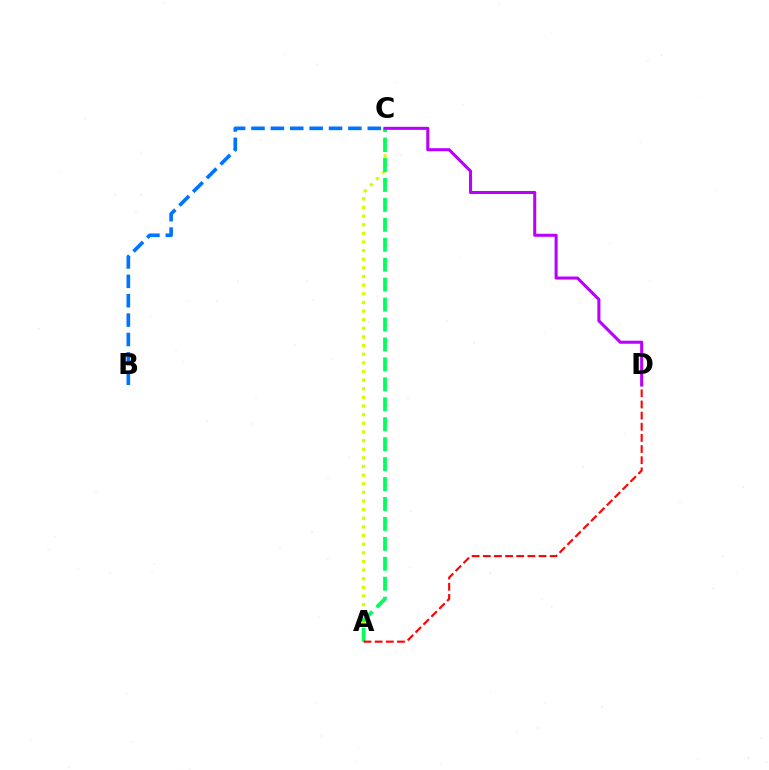{('A', 'C'): [{'color': '#d1ff00', 'line_style': 'dotted', 'thickness': 2.35}, {'color': '#00ff5c', 'line_style': 'dashed', 'thickness': 2.71}], ('A', 'D'): [{'color': '#ff0000', 'line_style': 'dashed', 'thickness': 1.51}], ('C', 'D'): [{'color': '#b900ff', 'line_style': 'solid', 'thickness': 2.2}], ('B', 'C'): [{'color': '#0074ff', 'line_style': 'dashed', 'thickness': 2.63}]}